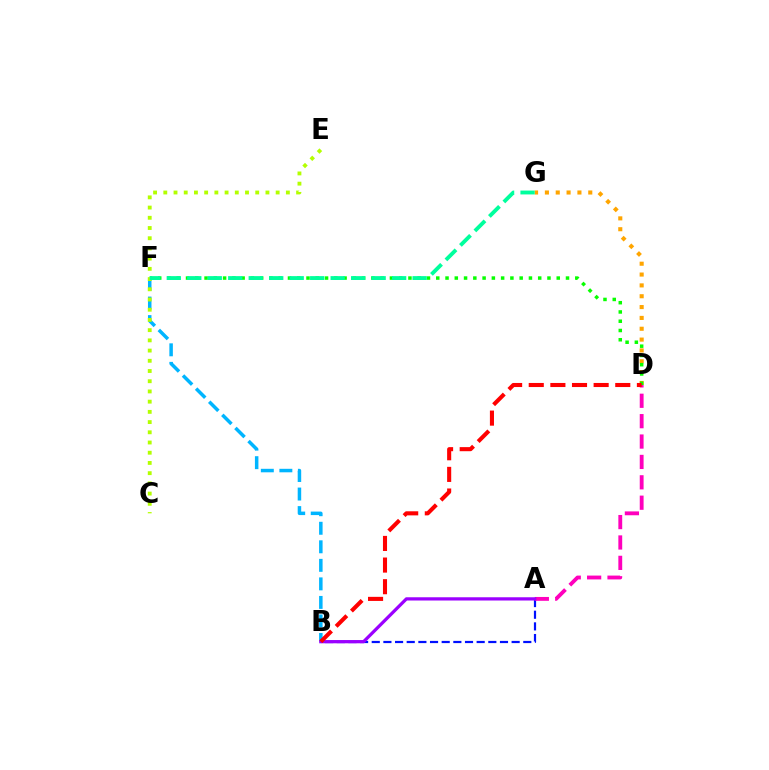{('D', 'G'): [{'color': '#ffa500', 'line_style': 'dotted', 'thickness': 2.95}], ('A', 'B'): [{'color': '#0010ff', 'line_style': 'dashed', 'thickness': 1.58}, {'color': '#9b00ff', 'line_style': 'solid', 'thickness': 2.34}], ('D', 'F'): [{'color': '#08ff00', 'line_style': 'dotted', 'thickness': 2.52}], ('B', 'F'): [{'color': '#00b5ff', 'line_style': 'dashed', 'thickness': 2.52}], ('A', 'D'): [{'color': '#ff00bd', 'line_style': 'dashed', 'thickness': 2.77}], ('B', 'D'): [{'color': '#ff0000', 'line_style': 'dashed', 'thickness': 2.94}], ('C', 'E'): [{'color': '#b3ff00', 'line_style': 'dotted', 'thickness': 2.78}], ('F', 'G'): [{'color': '#00ff9d', 'line_style': 'dashed', 'thickness': 2.78}]}